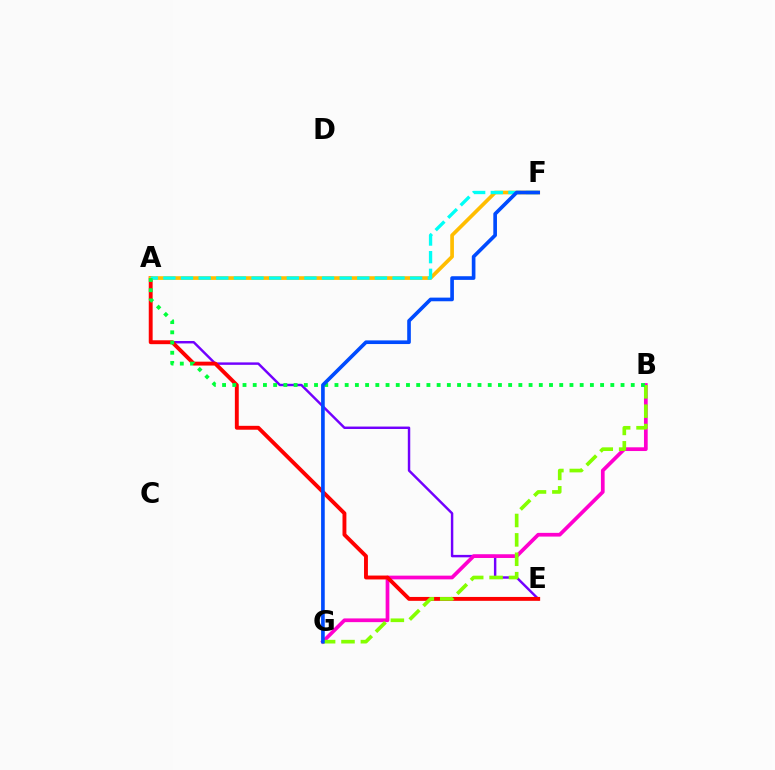{('A', 'E'): [{'color': '#7200ff', 'line_style': 'solid', 'thickness': 1.76}, {'color': '#ff0000', 'line_style': 'solid', 'thickness': 2.8}], ('B', 'G'): [{'color': '#ff00cf', 'line_style': 'solid', 'thickness': 2.68}, {'color': '#84ff00', 'line_style': 'dashed', 'thickness': 2.63}], ('A', 'F'): [{'color': '#ffbd00', 'line_style': 'solid', 'thickness': 2.65}, {'color': '#00fff6', 'line_style': 'dashed', 'thickness': 2.39}], ('A', 'B'): [{'color': '#00ff39', 'line_style': 'dotted', 'thickness': 2.78}], ('F', 'G'): [{'color': '#004bff', 'line_style': 'solid', 'thickness': 2.63}]}